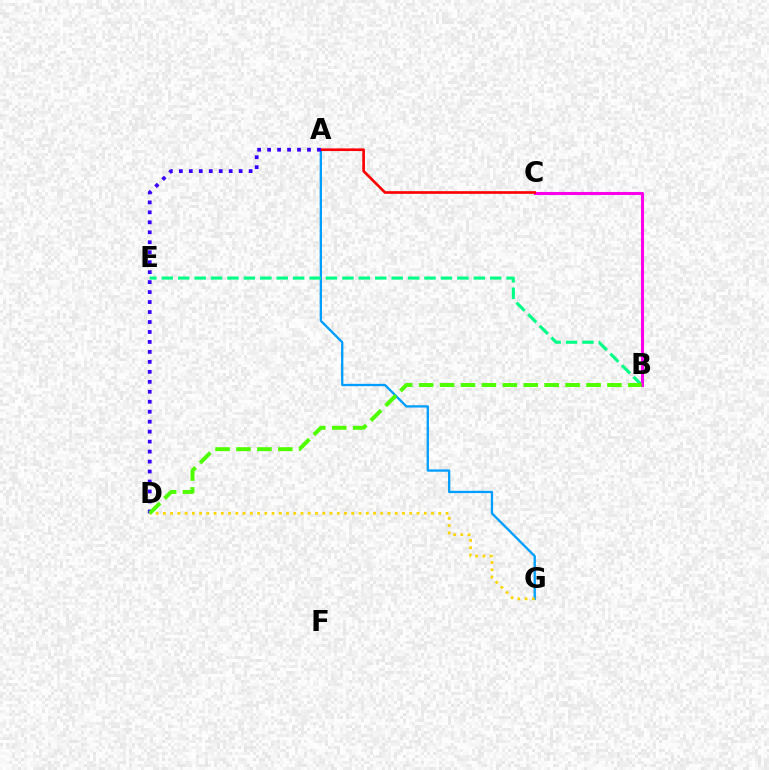{('A', 'G'): [{'color': '#009eff', 'line_style': 'solid', 'thickness': 1.66}], ('B', 'E'): [{'color': '#00ff86', 'line_style': 'dashed', 'thickness': 2.23}], ('D', 'G'): [{'color': '#ffd500', 'line_style': 'dotted', 'thickness': 1.97}], ('B', 'C'): [{'color': '#ff00ed', 'line_style': 'solid', 'thickness': 2.21}], ('A', 'C'): [{'color': '#ff0000', 'line_style': 'solid', 'thickness': 1.91}], ('A', 'D'): [{'color': '#3700ff', 'line_style': 'dotted', 'thickness': 2.71}], ('B', 'D'): [{'color': '#4fff00', 'line_style': 'dashed', 'thickness': 2.84}]}